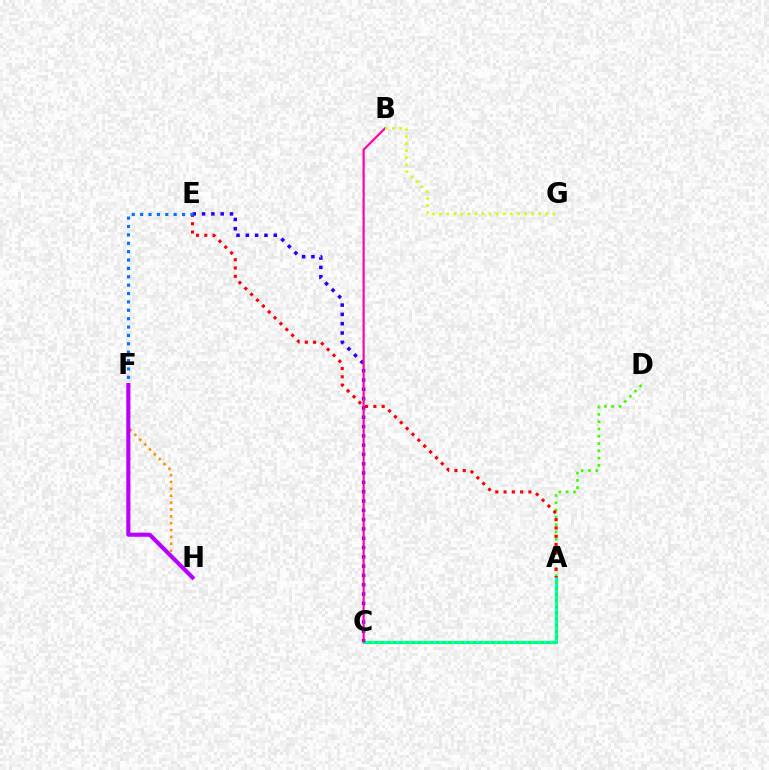{('A', 'C'): [{'color': '#00ff5c', 'line_style': 'solid', 'thickness': 2.24}, {'color': '#00fff6', 'line_style': 'dotted', 'thickness': 1.67}], ('A', 'D'): [{'color': '#3dff00', 'line_style': 'dotted', 'thickness': 1.98}], ('A', 'E'): [{'color': '#ff0000', 'line_style': 'dotted', 'thickness': 2.25}], ('C', 'E'): [{'color': '#2500ff', 'line_style': 'dotted', 'thickness': 2.53}], ('E', 'F'): [{'color': '#0074ff', 'line_style': 'dotted', 'thickness': 2.28}], ('F', 'H'): [{'color': '#ff9400', 'line_style': 'dotted', 'thickness': 1.87}, {'color': '#b900ff', 'line_style': 'solid', 'thickness': 2.96}], ('B', 'C'): [{'color': '#ff00ac', 'line_style': 'solid', 'thickness': 1.56}], ('B', 'G'): [{'color': '#d1ff00', 'line_style': 'dotted', 'thickness': 1.92}]}